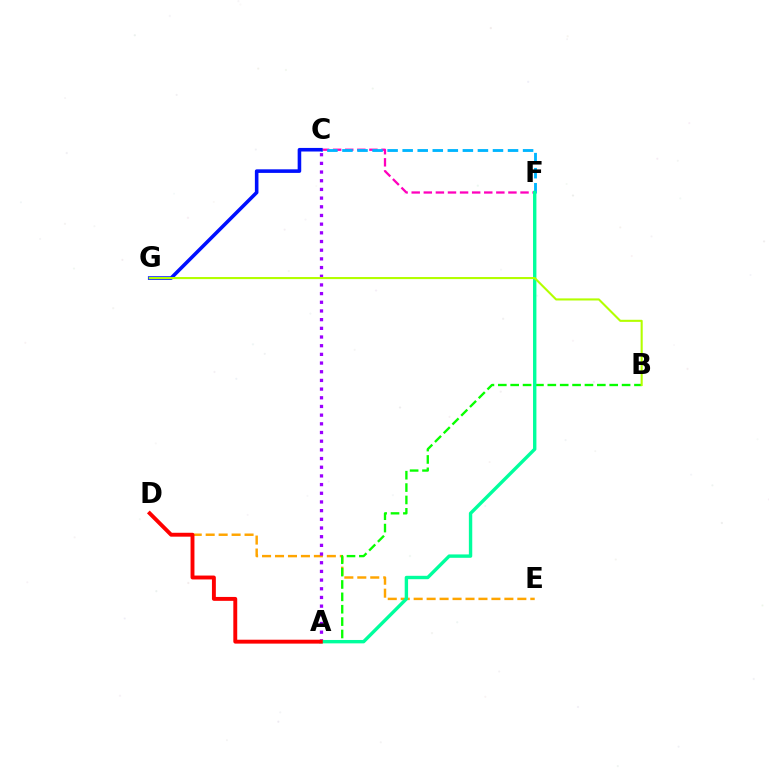{('C', 'F'): [{'color': '#ff00bd', 'line_style': 'dashed', 'thickness': 1.64}, {'color': '#00b5ff', 'line_style': 'dashed', 'thickness': 2.04}], ('C', 'G'): [{'color': '#0010ff', 'line_style': 'solid', 'thickness': 2.58}], ('D', 'E'): [{'color': '#ffa500', 'line_style': 'dashed', 'thickness': 1.76}], ('A', 'B'): [{'color': '#08ff00', 'line_style': 'dashed', 'thickness': 1.68}], ('A', 'C'): [{'color': '#9b00ff', 'line_style': 'dotted', 'thickness': 2.36}], ('A', 'F'): [{'color': '#00ff9d', 'line_style': 'solid', 'thickness': 2.44}], ('A', 'D'): [{'color': '#ff0000', 'line_style': 'solid', 'thickness': 2.81}], ('B', 'G'): [{'color': '#b3ff00', 'line_style': 'solid', 'thickness': 1.5}]}